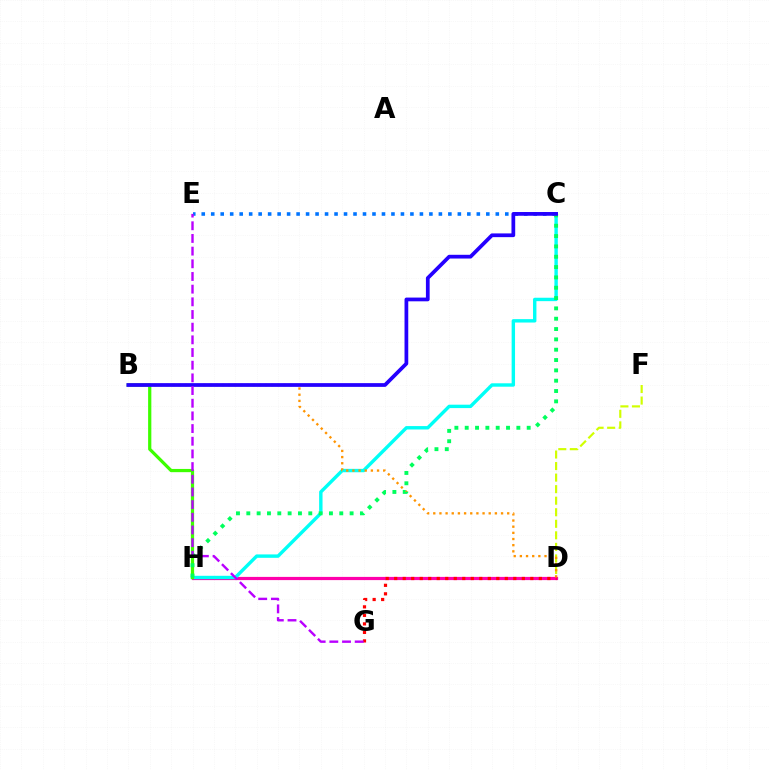{('D', 'H'): [{'color': '#ff00ac', 'line_style': 'solid', 'thickness': 2.3}], ('D', 'G'): [{'color': '#ff0000', 'line_style': 'dotted', 'thickness': 2.31}], ('C', 'H'): [{'color': '#00fff6', 'line_style': 'solid', 'thickness': 2.45}, {'color': '#00ff5c', 'line_style': 'dotted', 'thickness': 2.81}], ('C', 'E'): [{'color': '#0074ff', 'line_style': 'dotted', 'thickness': 2.58}], ('B', 'H'): [{'color': '#3dff00', 'line_style': 'solid', 'thickness': 2.32}], ('D', 'F'): [{'color': '#d1ff00', 'line_style': 'dashed', 'thickness': 1.57}], ('B', 'D'): [{'color': '#ff9400', 'line_style': 'dotted', 'thickness': 1.67}], ('B', 'C'): [{'color': '#2500ff', 'line_style': 'solid', 'thickness': 2.69}], ('E', 'G'): [{'color': '#b900ff', 'line_style': 'dashed', 'thickness': 1.72}]}